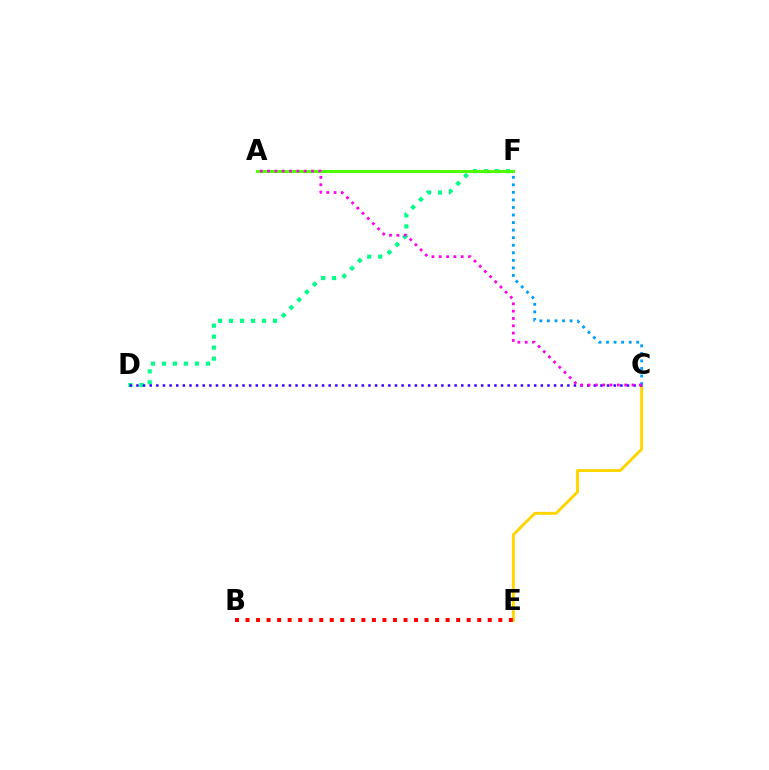{('C', 'E'): [{'color': '#ffd500', 'line_style': 'solid', 'thickness': 2.1}], ('D', 'F'): [{'color': '#00ff86', 'line_style': 'dotted', 'thickness': 2.98}], ('B', 'E'): [{'color': '#ff0000', 'line_style': 'dotted', 'thickness': 2.86}], ('A', 'F'): [{'color': '#4fff00', 'line_style': 'solid', 'thickness': 2.14}], ('C', 'D'): [{'color': '#3700ff', 'line_style': 'dotted', 'thickness': 1.8}], ('C', 'F'): [{'color': '#009eff', 'line_style': 'dotted', 'thickness': 2.05}], ('A', 'C'): [{'color': '#ff00ed', 'line_style': 'dotted', 'thickness': 1.99}]}